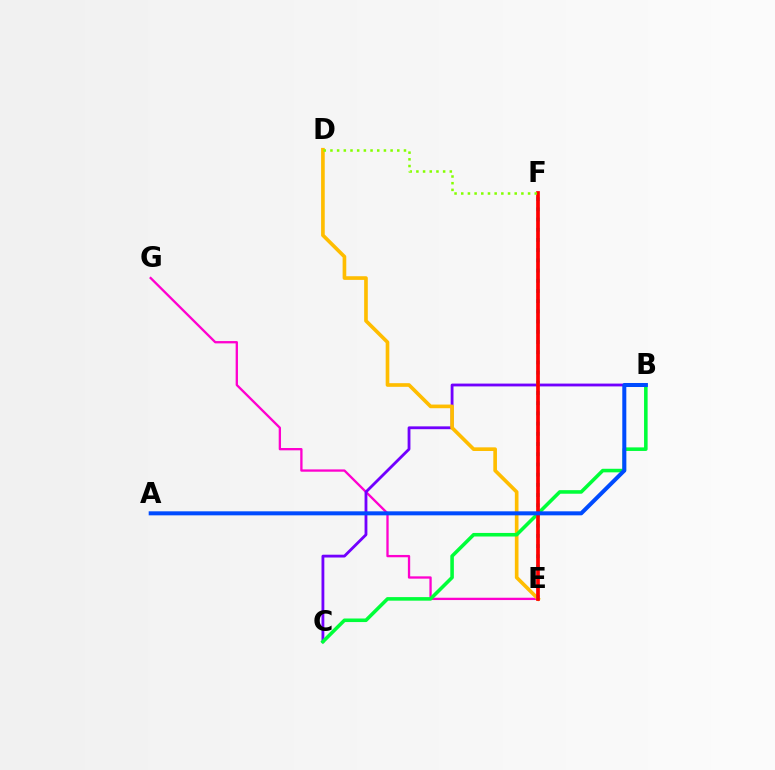{('E', 'G'): [{'color': '#ff00cf', 'line_style': 'solid', 'thickness': 1.67}], ('B', 'C'): [{'color': '#7200ff', 'line_style': 'solid', 'thickness': 2.03}, {'color': '#00ff39', 'line_style': 'solid', 'thickness': 2.57}], ('D', 'E'): [{'color': '#ffbd00', 'line_style': 'solid', 'thickness': 2.63}], ('E', 'F'): [{'color': '#00fff6', 'line_style': 'dotted', 'thickness': 2.77}, {'color': '#ff0000', 'line_style': 'solid', 'thickness': 2.67}], ('D', 'F'): [{'color': '#84ff00', 'line_style': 'dotted', 'thickness': 1.82}], ('A', 'B'): [{'color': '#004bff', 'line_style': 'solid', 'thickness': 2.89}]}